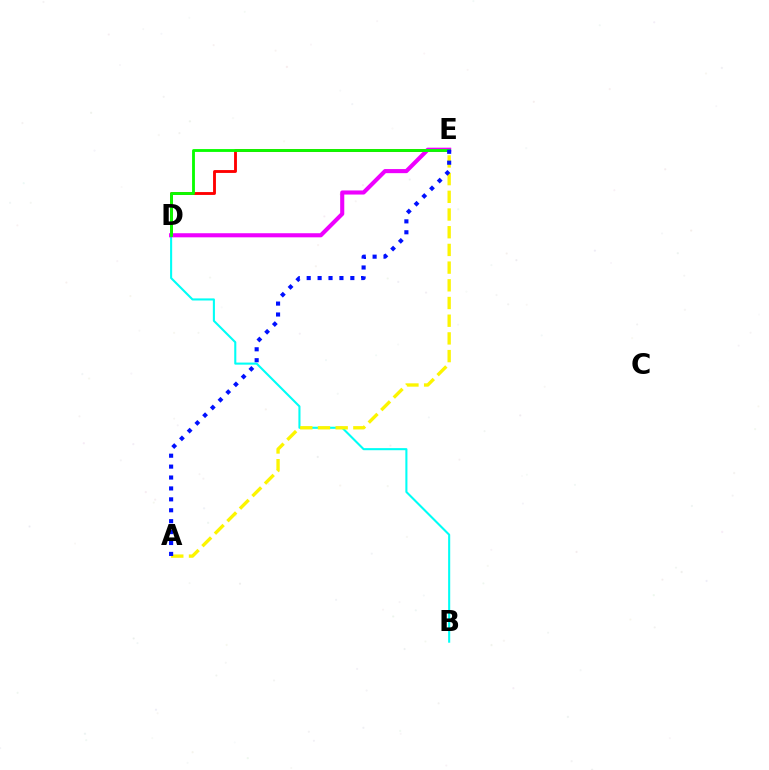{('D', 'E'): [{'color': '#ff0000', 'line_style': 'solid', 'thickness': 2.06}, {'color': '#ee00ff', 'line_style': 'solid', 'thickness': 2.95}, {'color': '#08ff00', 'line_style': 'solid', 'thickness': 2.05}], ('B', 'D'): [{'color': '#00fff6', 'line_style': 'solid', 'thickness': 1.51}], ('A', 'E'): [{'color': '#fcf500', 'line_style': 'dashed', 'thickness': 2.4}, {'color': '#0010ff', 'line_style': 'dotted', 'thickness': 2.96}]}